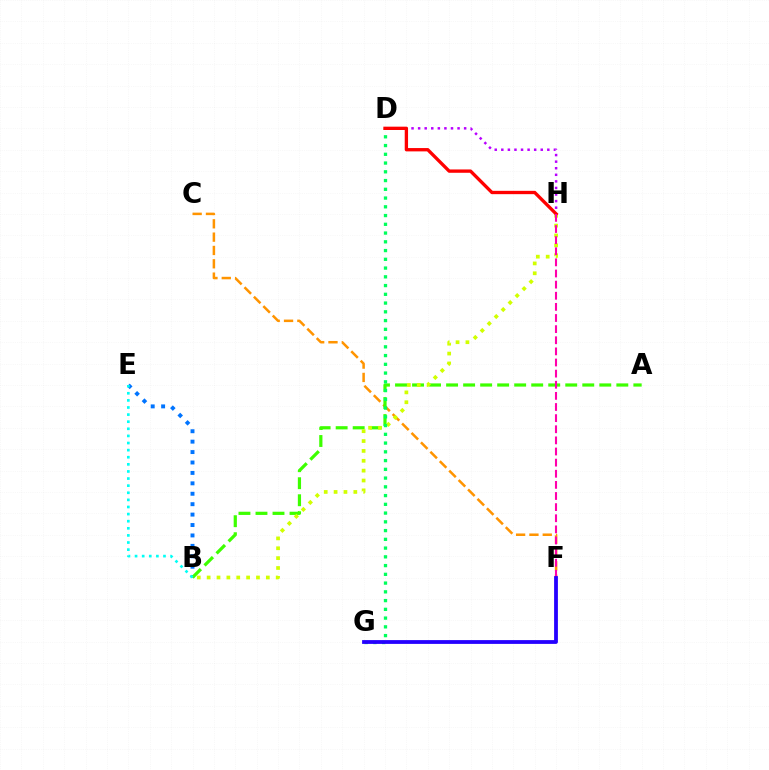{('C', 'F'): [{'color': '#ff9400', 'line_style': 'dashed', 'thickness': 1.81}], ('B', 'E'): [{'color': '#0074ff', 'line_style': 'dotted', 'thickness': 2.83}, {'color': '#00fff6', 'line_style': 'dotted', 'thickness': 1.93}], ('A', 'B'): [{'color': '#3dff00', 'line_style': 'dashed', 'thickness': 2.31}], ('B', 'H'): [{'color': '#d1ff00', 'line_style': 'dotted', 'thickness': 2.68}], ('D', 'G'): [{'color': '#00ff5c', 'line_style': 'dotted', 'thickness': 2.38}], ('D', 'H'): [{'color': '#b900ff', 'line_style': 'dotted', 'thickness': 1.79}, {'color': '#ff0000', 'line_style': 'solid', 'thickness': 2.4}], ('F', 'H'): [{'color': '#ff00ac', 'line_style': 'dashed', 'thickness': 1.51}], ('F', 'G'): [{'color': '#2500ff', 'line_style': 'solid', 'thickness': 2.73}]}